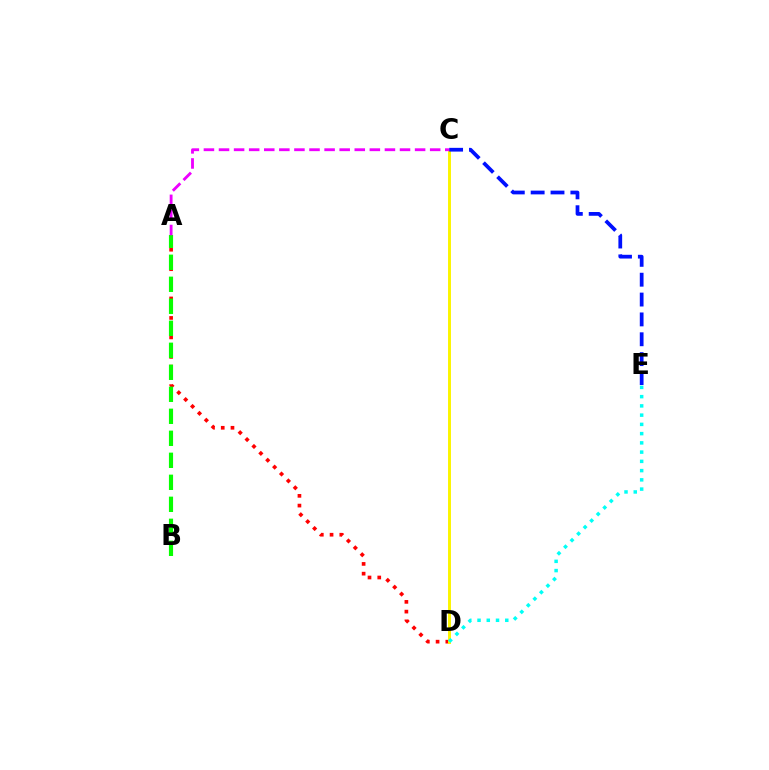{('A', 'D'): [{'color': '#ff0000', 'line_style': 'dotted', 'thickness': 2.65}], ('A', 'B'): [{'color': '#08ff00', 'line_style': 'dashed', 'thickness': 2.99}], ('C', 'D'): [{'color': '#fcf500', 'line_style': 'solid', 'thickness': 2.12}], ('D', 'E'): [{'color': '#00fff6', 'line_style': 'dotted', 'thickness': 2.51}], ('C', 'E'): [{'color': '#0010ff', 'line_style': 'dashed', 'thickness': 2.7}], ('A', 'C'): [{'color': '#ee00ff', 'line_style': 'dashed', 'thickness': 2.05}]}